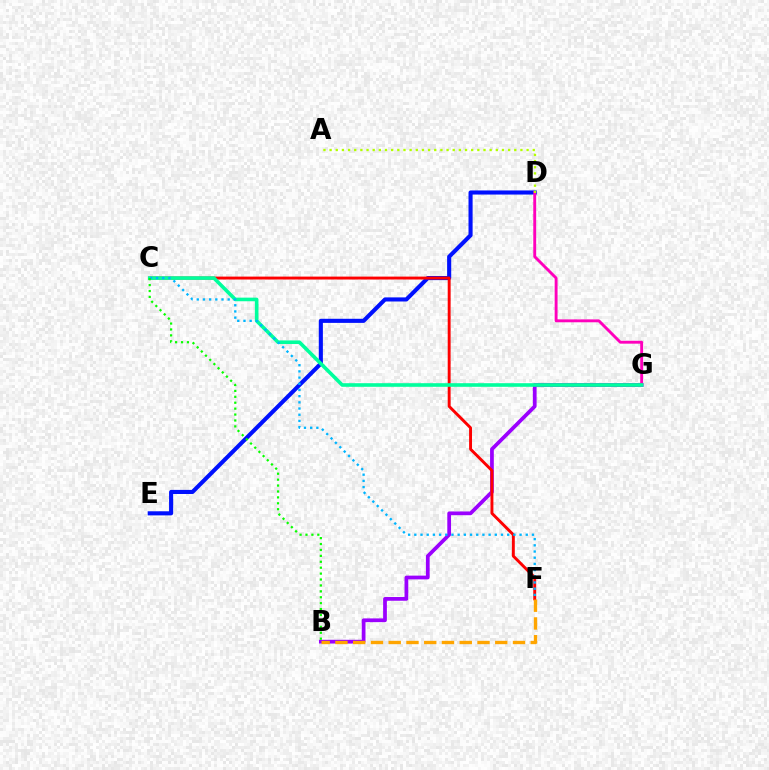{('B', 'G'): [{'color': '#9b00ff', 'line_style': 'solid', 'thickness': 2.69}], ('D', 'E'): [{'color': '#0010ff', 'line_style': 'solid', 'thickness': 2.95}], ('D', 'G'): [{'color': '#ff00bd', 'line_style': 'solid', 'thickness': 2.08}], ('C', 'F'): [{'color': '#ff0000', 'line_style': 'solid', 'thickness': 2.1}, {'color': '#00b5ff', 'line_style': 'dotted', 'thickness': 1.68}], ('C', 'G'): [{'color': '#00ff9d', 'line_style': 'solid', 'thickness': 2.6}], ('A', 'D'): [{'color': '#b3ff00', 'line_style': 'dotted', 'thickness': 1.67}], ('B', 'F'): [{'color': '#ffa500', 'line_style': 'dashed', 'thickness': 2.41}], ('B', 'C'): [{'color': '#08ff00', 'line_style': 'dotted', 'thickness': 1.61}]}